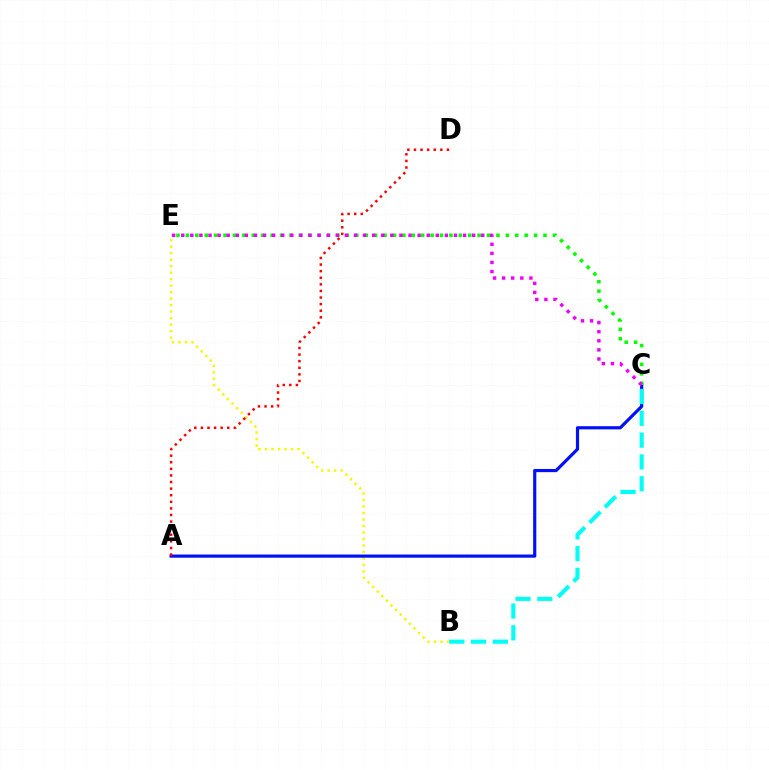{('B', 'E'): [{'color': '#fcf500', 'line_style': 'dotted', 'thickness': 1.76}], ('A', 'C'): [{'color': '#0010ff', 'line_style': 'solid', 'thickness': 2.29}], ('B', 'C'): [{'color': '#00fff6', 'line_style': 'dashed', 'thickness': 2.96}], ('A', 'D'): [{'color': '#ff0000', 'line_style': 'dotted', 'thickness': 1.79}], ('C', 'E'): [{'color': '#08ff00', 'line_style': 'dotted', 'thickness': 2.56}, {'color': '#ee00ff', 'line_style': 'dotted', 'thickness': 2.47}]}